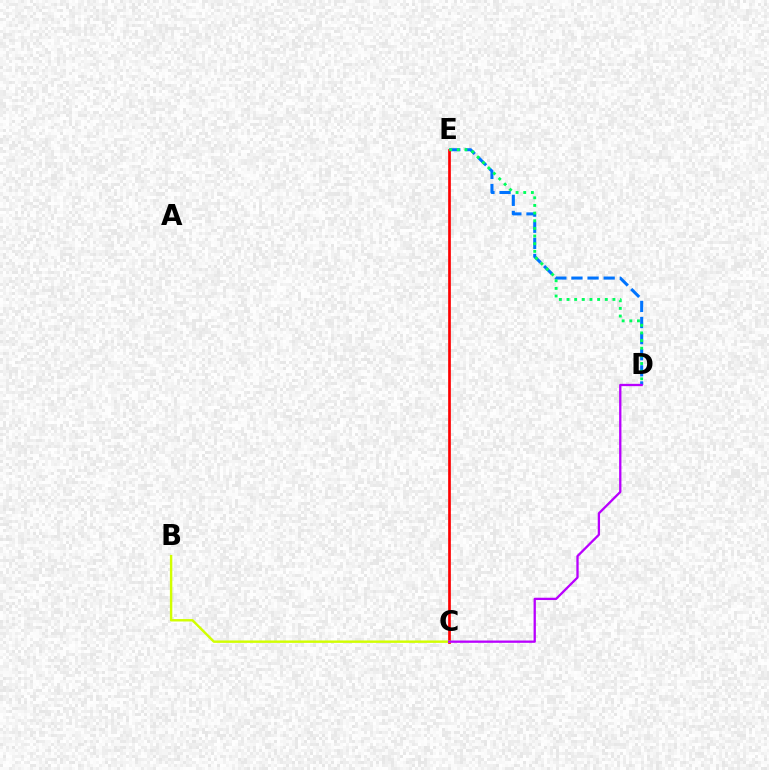{('D', 'E'): [{'color': '#0074ff', 'line_style': 'dashed', 'thickness': 2.19}, {'color': '#00ff5c', 'line_style': 'dotted', 'thickness': 2.08}], ('C', 'E'): [{'color': '#ff0000', 'line_style': 'solid', 'thickness': 1.94}], ('B', 'C'): [{'color': '#d1ff00', 'line_style': 'solid', 'thickness': 1.74}], ('C', 'D'): [{'color': '#b900ff', 'line_style': 'solid', 'thickness': 1.66}]}